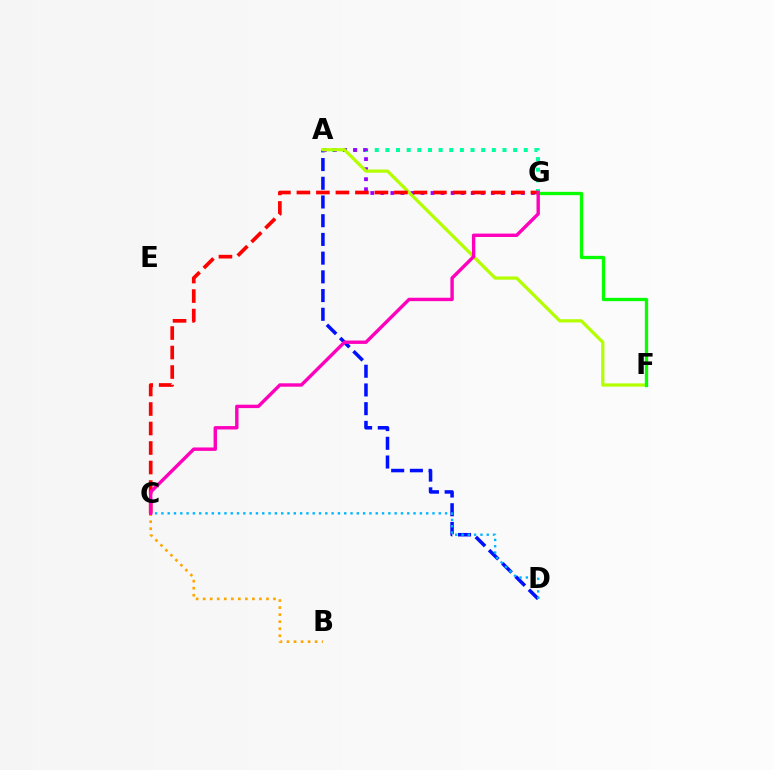{('A', 'D'): [{'color': '#0010ff', 'line_style': 'dashed', 'thickness': 2.54}], ('A', 'G'): [{'color': '#00ff9d', 'line_style': 'dotted', 'thickness': 2.89}, {'color': '#9b00ff', 'line_style': 'dotted', 'thickness': 2.73}], ('B', 'C'): [{'color': '#ffa500', 'line_style': 'dotted', 'thickness': 1.91}], ('A', 'F'): [{'color': '#b3ff00', 'line_style': 'solid', 'thickness': 2.32}], ('C', 'G'): [{'color': '#ff0000', 'line_style': 'dashed', 'thickness': 2.65}, {'color': '#ff00bd', 'line_style': 'solid', 'thickness': 2.44}], ('C', 'D'): [{'color': '#00b5ff', 'line_style': 'dotted', 'thickness': 1.71}], ('F', 'G'): [{'color': '#08ff00', 'line_style': 'solid', 'thickness': 2.38}]}